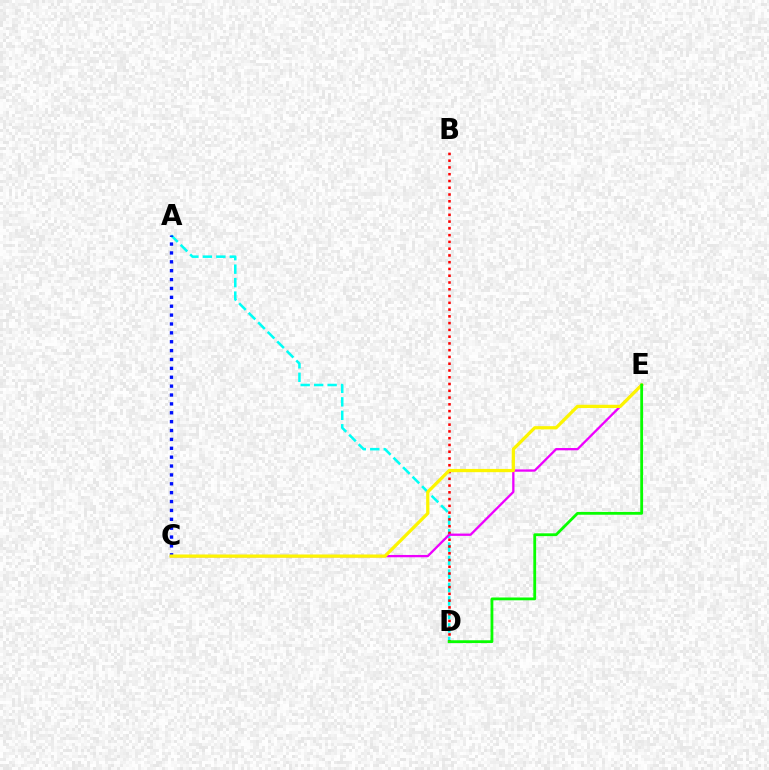{('A', 'D'): [{'color': '#00fff6', 'line_style': 'dashed', 'thickness': 1.83}], ('A', 'C'): [{'color': '#0010ff', 'line_style': 'dotted', 'thickness': 2.41}], ('B', 'D'): [{'color': '#ff0000', 'line_style': 'dotted', 'thickness': 1.84}], ('C', 'E'): [{'color': '#ee00ff', 'line_style': 'solid', 'thickness': 1.65}, {'color': '#fcf500', 'line_style': 'solid', 'thickness': 2.34}], ('D', 'E'): [{'color': '#08ff00', 'line_style': 'solid', 'thickness': 2.02}]}